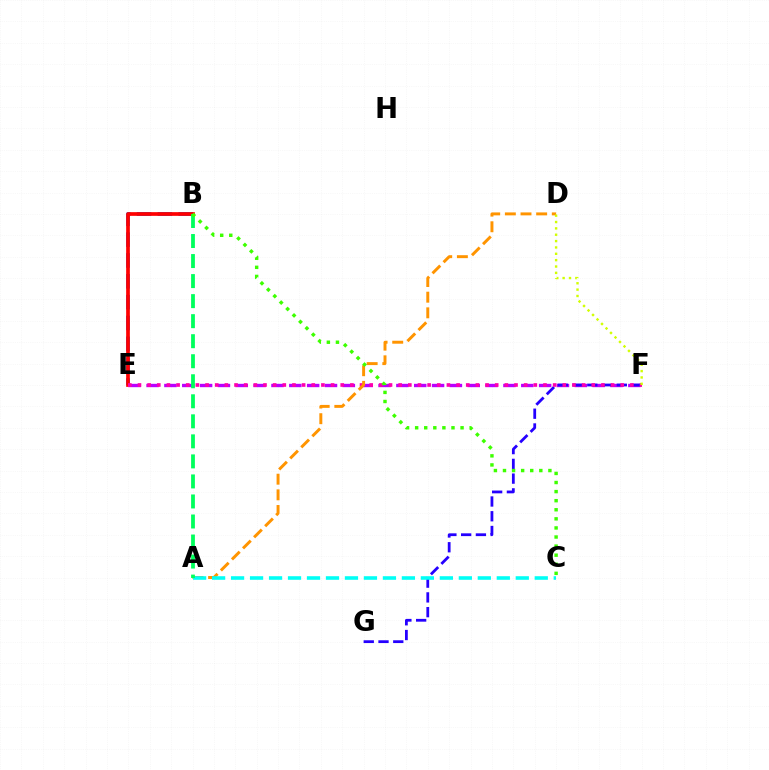{('B', 'E'): [{'color': '#0074ff', 'line_style': 'dashed', 'thickness': 2.83}, {'color': '#ff0000', 'line_style': 'solid', 'thickness': 2.67}], ('E', 'F'): [{'color': '#b900ff', 'line_style': 'dashed', 'thickness': 2.42}, {'color': '#ff00ac', 'line_style': 'dotted', 'thickness': 2.62}], ('F', 'G'): [{'color': '#2500ff', 'line_style': 'dashed', 'thickness': 2.0}], ('A', 'D'): [{'color': '#ff9400', 'line_style': 'dashed', 'thickness': 2.13}], ('A', 'C'): [{'color': '#00fff6', 'line_style': 'dashed', 'thickness': 2.58}], ('D', 'F'): [{'color': '#d1ff00', 'line_style': 'dotted', 'thickness': 1.73}], ('A', 'B'): [{'color': '#00ff5c', 'line_style': 'dashed', 'thickness': 2.72}], ('B', 'C'): [{'color': '#3dff00', 'line_style': 'dotted', 'thickness': 2.47}]}